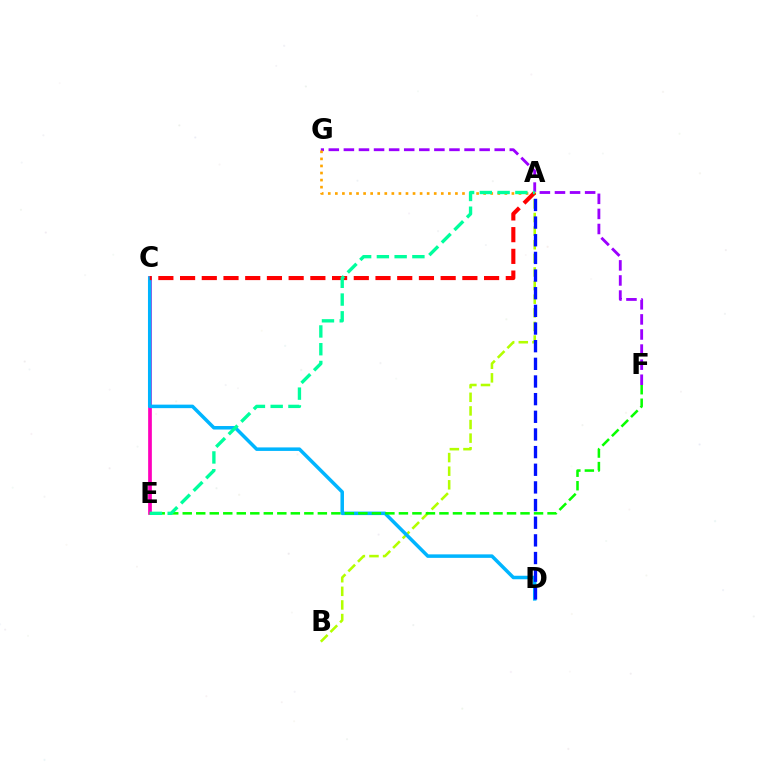{('F', 'G'): [{'color': '#9b00ff', 'line_style': 'dashed', 'thickness': 2.05}], ('A', 'B'): [{'color': '#b3ff00', 'line_style': 'dashed', 'thickness': 1.85}], ('C', 'E'): [{'color': '#ff00bd', 'line_style': 'solid', 'thickness': 2.67}], ('A', 'G'): [{'color': '#ffa500', 'line_style': 'dotted', 'thickness': 1.92}], ('C', 'D'): [{'color': '#00b5ff', 'line_style': 'solid', 'thickness': 2.52}], ('E', 'F'): [{'color': '#08ff00', 'line_style': 'dashed', 'thickness': 1.84}], ('A', 'D'): [{'color': '#0010ff', 'line_style': 'dashed', 'thickness': 2.4}], ('A', 'C'): [{'color': '#ff0000', 'line_style': 'dashed', 'thickness': 2.95}], ('A', 'E'): [{'color': '#00ff9d', 'line_style': 'dashed', 'thickness': 2.41}]}